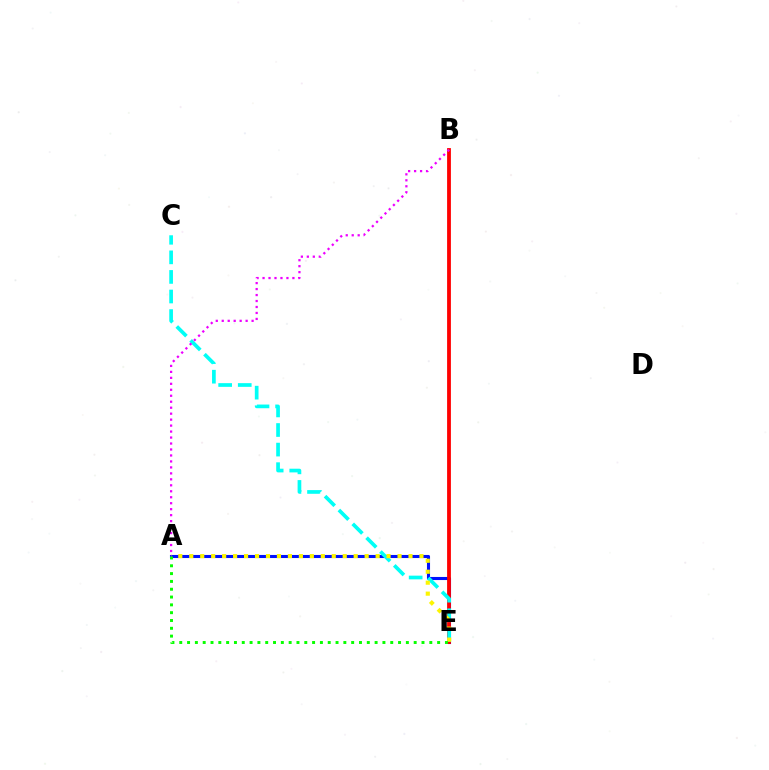{('A', 'E'): [{'color': '#0010ff', 'line_style': 'solid', 'thickness': 2.22}, {'color': '#fcf500', 'line_style': 'dotted', 'thickness': 2.98}, {'color': '#08ff00', 'line_style': 'dotted', 'thickness': 2.12}], ('B', 'E'): [{'color': '#ff0000', 'line_style': 'solid', 'thickness': 2.74}], ('C', 'E'): [{'color': '#00fff6', 'line_style': 'dashed', 'thickness': 2.66}], ('A', 'B'): [{'color': '#ee00ff', 'line_style': 'dotted', 'thickness': 1.62}]}